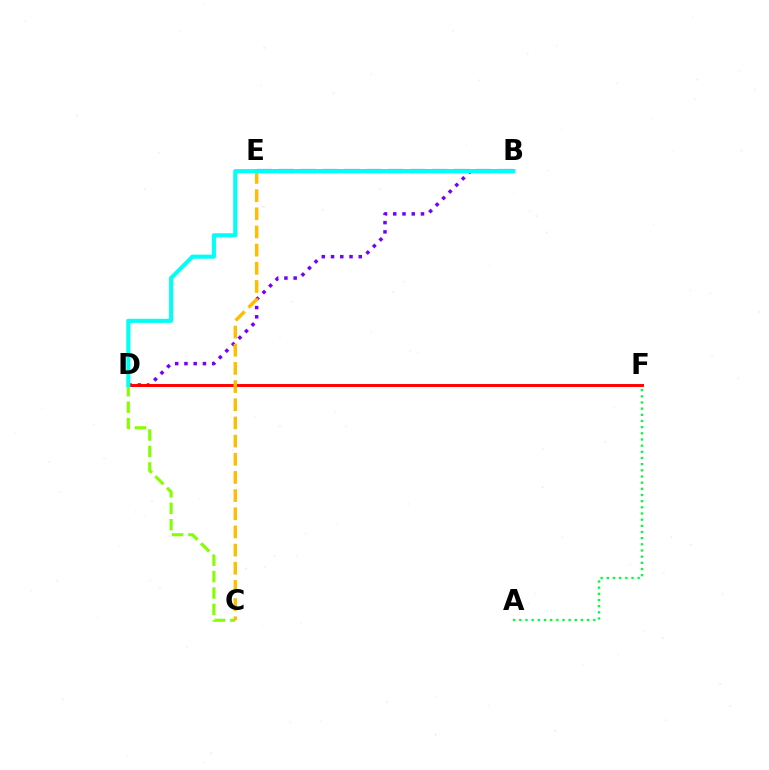{('B', 'E'): [{'color': '#004bff', 'line_style': 'dashed', 'thickness': 2.98}, {'color': '#ff00cf', 'line_style': 'solid', 'thickness': 2.56}], ('C', 'D'): [{'color': '#84ff00', 'line_style': 'dashed', 'thickness': 2.23}], ('A', 'F'): [{'color': '#00ff39', 'line_style': 'dotted', 'thickness': 1.68}], ('B', 'D'): [{'color': '#7200ff', 'line_style': 'dotted', 'thickness': 2.51}, {'color': '#00fff6', 'line_style': 'solid', 'thickness': 2.94}], ('D', 'F'): [{'color': '#ff0000', 'line_style': 'solid', 'thickness': 2.12}], ('C', 'E'): [{'color': '#ffbd00', 'line_style': 'dashed', 'thickness': 2.47}]}